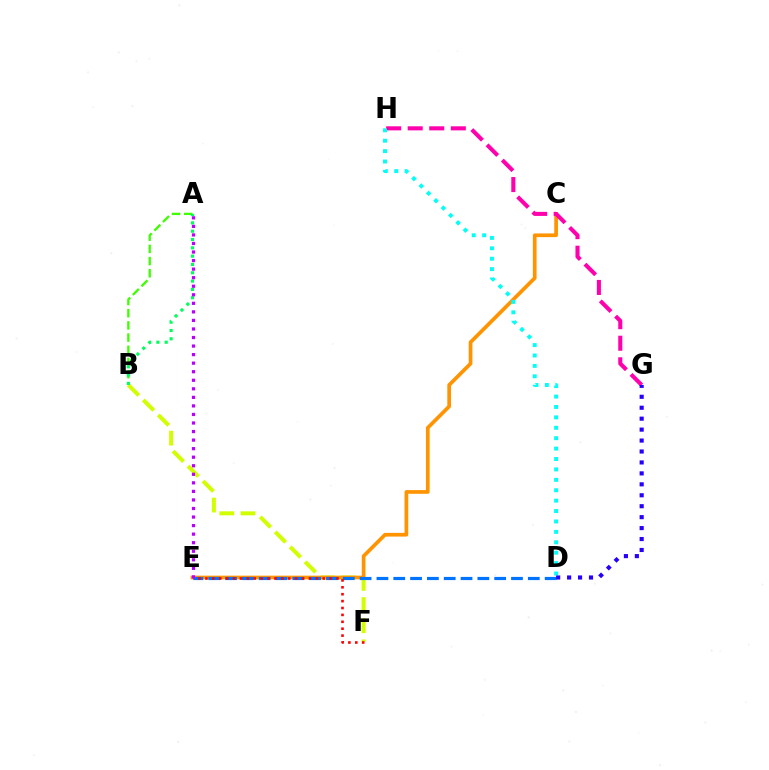{('B', 'F'): [{'color': '#d1ff00', 'line_style': 'dashed', 'thickness': 2.87}], ('C', 'E'): [{'color': '#ff9400', 'line_style': 'solid', 'thickness': 2.66}], ('A', 'B'): [{'color': '#3dff00', 'line_style': 'dashed', 'thickness': 1.66}, {'color': '#00ff5c', 'line_style': 'dotted', 'thickness': 2.26}], ('G', 'H'): [{'color': '#ff00ac', 'line_style': 'dashed', 'thickness': 2.93}], ('D', 'E'): [{'color': '#0074ff', 'line_style': 'dashed', 'thickness': 2.28}], ('D', 'H'): [{'color': '#00fff6', 'line_style': 'dotted', 'thickness': 2.83}], ('E', 'F'): [{'color': '#ff0000', 'line_style': 'dotted', 'thickness': 1.87}], ('D', 'G'): [{'color': '#2500ff', 'line_style': 'dotted', 'thickness': 2.97}], ('A', 'E'): [{'color': '#b900ff', 'line_style': 'dotted', 'thickness': 2.32}]}